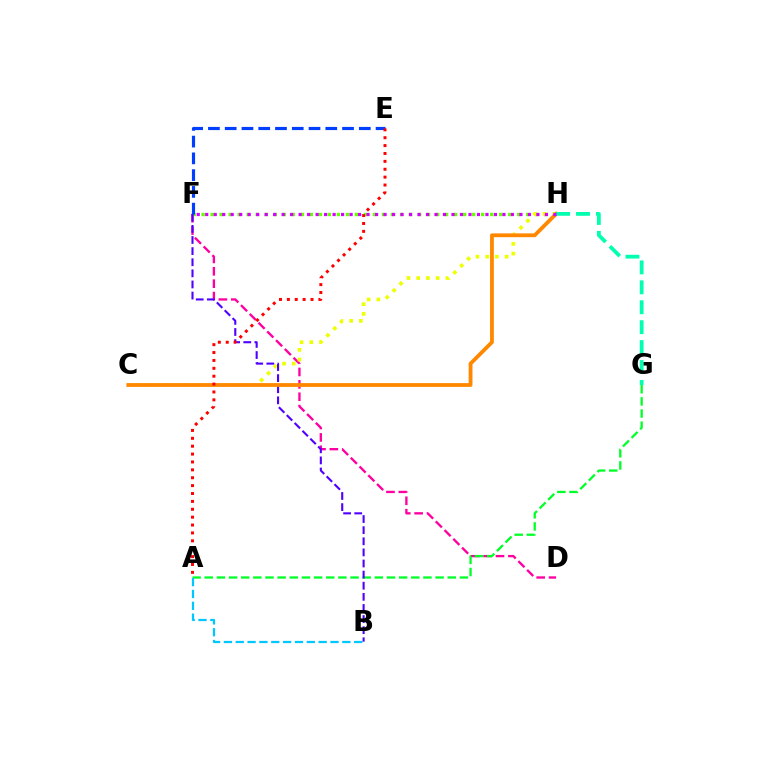{('F', 'H'): [{'color': '#66ff00', 'line_style': 'dotted', 'thickness': 2.45}, {'color': '#d600ff', 'line_style': 'dotted', 'thickness': 2.31}], ('D', 'F'): [{'color': '#ff00a0', 'line_style': 'dashed', 'thickness': 1.68}], ('A', 'G'): [{'color': '#00ff27', 'line_style': 'dashed', 'thickness': 1.65}], ('C', 'H'): [{'color': '#eeff00', 'line_style': 'dotted', 'thickness': 2.64}, {'color': '#ff8800', 'line_style': 'solid', 'thickness': 2.74}], ('A', 'B'): [{'color': '#00c7ff', 'line_style': 'dashed', 'thickness': 1.61}], ('B', 'F'): [{'color': '#4f00ff', 'line_style': 'dashed', 'thickness': 1.51}], ('G', 'H'): [{'color': '#00ffaf', 'line_style': 'dashed', 'thickness': 2.71}], ('E', 'F'): [{'color': '#003fff', 'line_style': 'dashed', 'thickness': 2.28}], ('A', 'E'): [{'color': '#ff0000', 'line_style': 'dotted', 'thickness': 2.14}]}